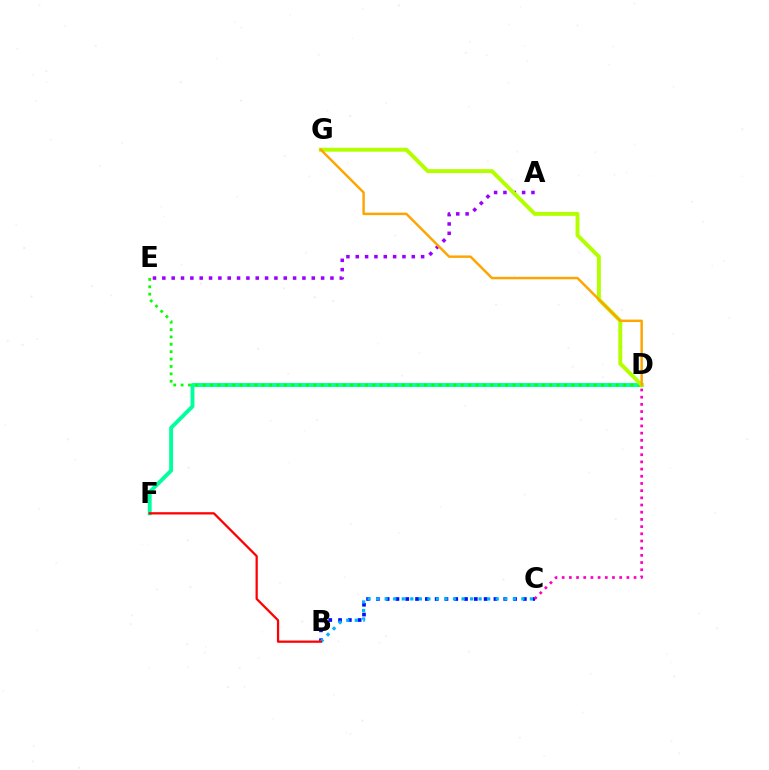{('B', 'C'): [{'color': '#0010ff', 'line_style': 'dotted', 'thickness': 2.66}, {'color': '#00b5ff', 'line_style': 'dotted', 'thickness': 2.32}], ('D', 'F'): [{'color': '#00ff9d', 'line_style': 'solid', 'thickness': 2.8}], ('D', 'E'): [{'color': '#08ff00', 'line_style': 'dotted', 'thickness': 2.0}], ('A', 'E'): [{'color': '#9b00ff', 'line_style': 'dotted', 'thickness': 2.54}], ('B', 'F'): [{'color': '#ff0000', 'line_style': 'solid', 'thickness': 1.63}], ('D', 'G'): [{'color': '#b3ff00', 'line_style': 'solid', 'thickness': 2.83}, {'color': '#ffa500', 'line_style': 'solid', 'thickness': 1.78}], ('C', 'D'): [{'color': '#ff00bd', 'line_style': 'dotted', 'thickness': 1.95}]}